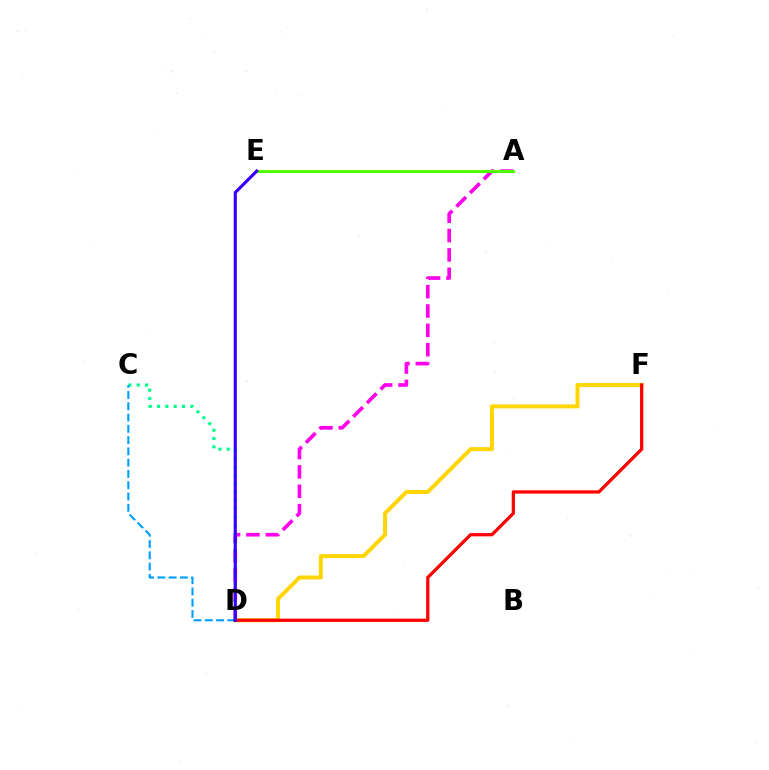{('A', 'D'): [{'color': '#ff00ed', 'line_style': 'dashed', 'thickness': 2.63}], ('A', 'E'): [{'color': '#4fff00', 'line_style': 'solid', 'thickness': 2.15}], ('C', 'D'): [{'color': '#00ff86', 'line_style': 'dotted', 'thickness': 2.26}, {'color': '#009eff', 'line_style': 'dashed', 'thickness': 1.53}], ('D', 'F'): [{'color': '#ffd500', 'line_style': 'solid', 'thickness': 2.85}, {'color': '#ff0000', 'line_style': 'solid', 'thickness': 2.34}], ('D', 'E'): [{'color': '#3700ff', 'line_style': 'solid', 'thickness': 2.27}]}